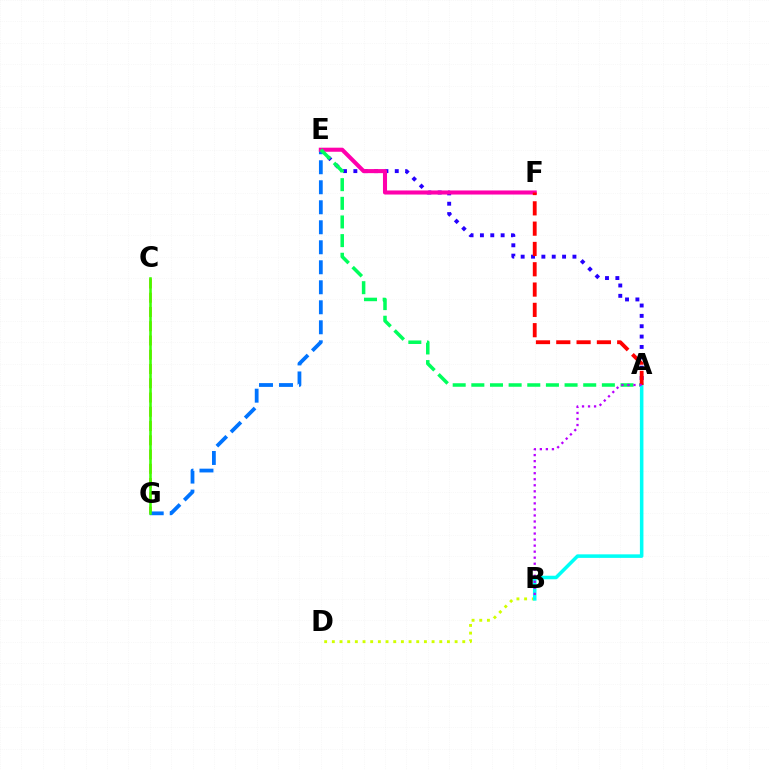{('B', 'D'): [{'color': '#d1ff00', 'line_style': 'dotted', 'thickness': 2.08}], ('C', 'G'): [{'color': '#ff9400', 'line_style': 'dashed', 'thickness': 1.94}, {'color': '#3dff00', 'line_style': 'solid', 'thickness': 1.85}], ('A', 'E'): [{'color': '#2500ff', 'line_style': 'dotted', 'thickness': 2.81}, {'color': '#00ff5c', 'line_style': 'dashed', 'thickness': 2.53}], ('E', 'G'): [{'color': '#0074ff', 'line_style': 'dashed', 'thickness': 2.72}], ('E', 'F'): [{'color': '#ff00ac', 'line_style': 'solid', 'thickness': 2.93}], ('A', 'B'): [{'color': '#00fff6', 'line_style': 'solid', 'thickness': 2.55}, {'color': '#b900ff', 'line_style': 'dotted', 'thickness': 1.64}], ('A', 'F'): [{'color': '#ff0000', 'line_style': 'dashed', 'thickness': 2.76}]}